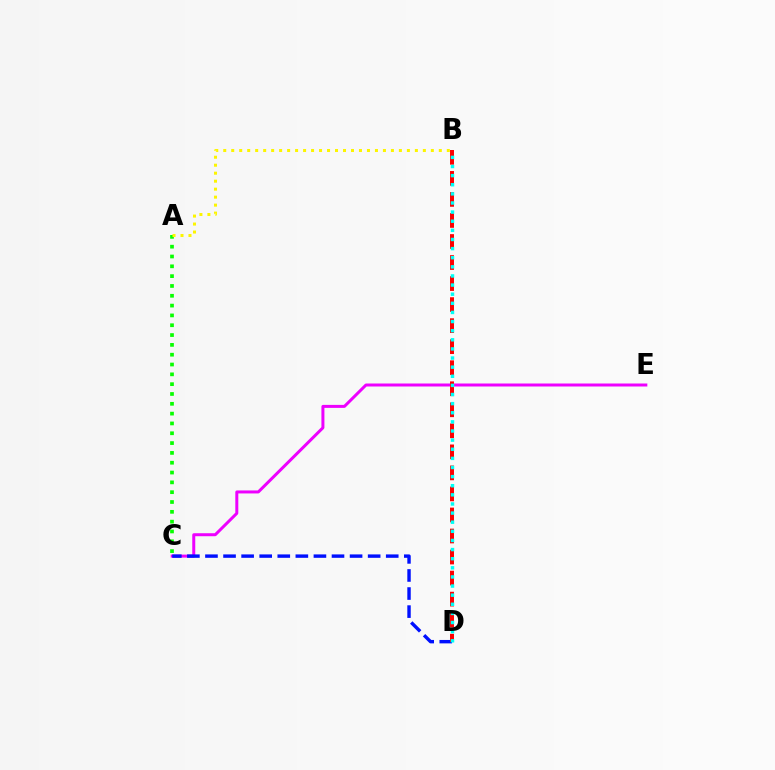{('C', 'E'): [{'color': '#ee00ff', 'line_style': 'solid', 'thickness': 2.16}], ('A', 'C'): [{'color': '#08ff00', 'line_style': 'dotted', 'thickness': 2.67}], ('C', 'D'): [{'color': '#0010ff', 'line_style': 'dashed', 'thickness': 2.46}], ('B', 'D'): [{'color': '#ff0000', 'line_style': 'dashed', 'thickness': 2.86}, {'color': '#00fff6', 'line_style': 'dotted', 'thickness': 2.48}], ('A', 'B'): [{'color': '#fcf500', 'line_style': 'dotted', 'thickness': 2.17}]}